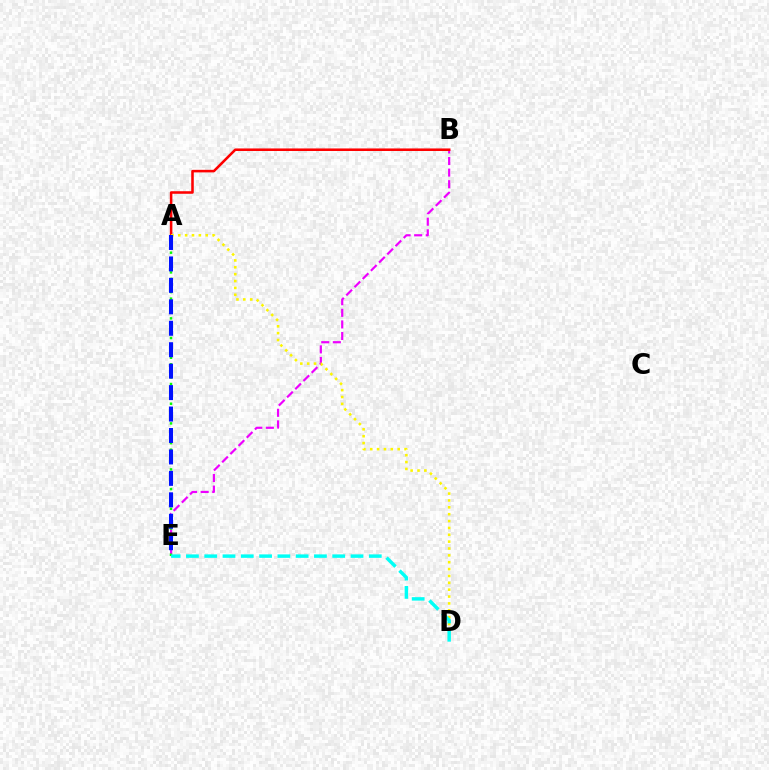{('B', 'E'): [{'color': '#ee00ff', 'line_style': 'dashed', 'thickness': 1.57}], ('A', 'B'): [{'color': '#ff0000', 'line_style': 'solid', 'thickness': 1.84}], ('A', 'D'): [{'color': '#fcf500', 'line_style': 'dotted', 'thickness': 1.86}], ('A', 'E'): [{'color': '#08ff00', 'line_style': 'dotted', 'thickness': 1.78}, {'color': '#0010ff', 'line_style': 'dashed', 'thickness': 2.91}], ('D', 'E'): [{'color': '#00fff6', 'line_style': 'dashed', 'thickness': 2.48}]}